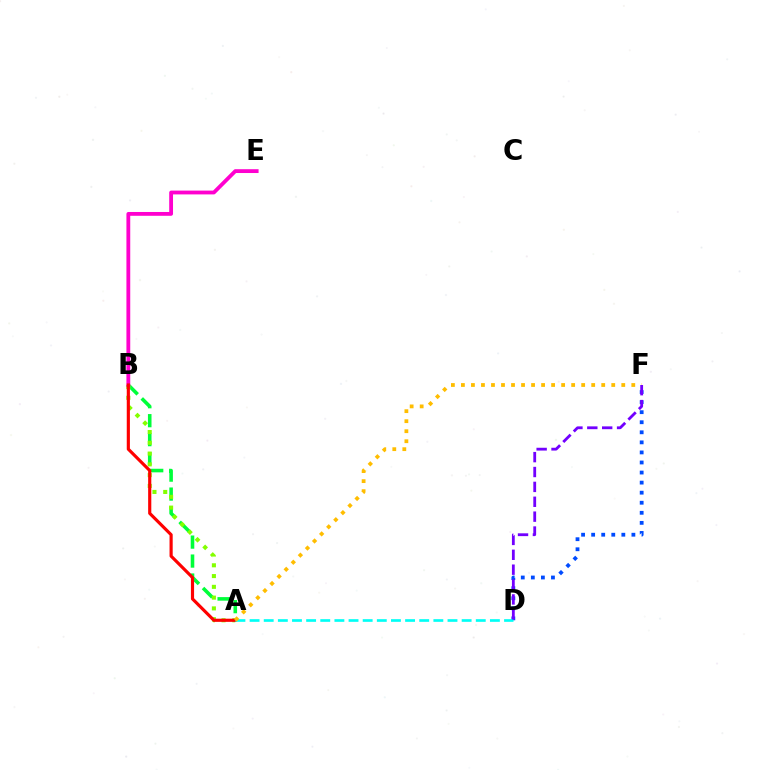{('D', 'F'): [{'color': '#004bff', 'line_style': 'dotted', 'thickness': 2.73}, {'color': '#7200ff', 'line_style': 'dashed', 'thickness': 2.02}], ('A', 'B'): [{'color': '#00ff39', 'line_style': 'dashed', 'thickness': 2.58}, {'color': '#84ff00', 'line_style': 'dotted', 'thickness': 2.93}, {'color': '#ff0000', 'line_style': 'solid', 'thickness': 2.27}], ('B', 'E'): [{'color': '#ff00cf', 'line_style': 'solid', 'thickness': 2.75}], ('A', 'D'): [{'color': '#00fff6', 'line_style': 'dashed', 'thickness': 1.92}], ('A', 'F'): [{'color': '#ffbd00', 'line_style': 'dotted', 'thickness': 2.72}]}